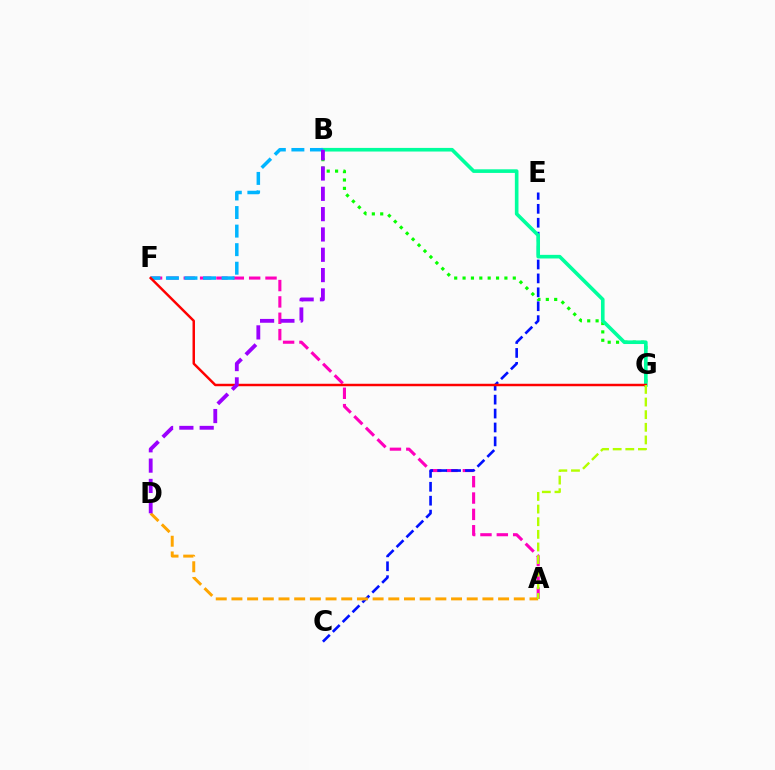{('B', 'G'): [{'color': '#08ff00', 'line_style': 'dotted', 'thickness': 2.27}, {'color': '#00ff9d', 'line_style': 'solid', 'thickness': 2.61}], ('A', 'F'): [{'color': '#ff00bd', 'line_style': 'dashed', 'thickness': 2.22}], ('C', 'E'): [{'color': '#0010ff', 'line_style': 'dashed', 'thickness': 1.89}], ('B', 'F'): [{'color': '#00b5ff', 'line_style': 'dashed', 'thickness': 2.52}], ('A', 'D'): [{'color': '#ffa500', 'line_style': 'dashed', 'thickness': 2.13}], ('F', 'G'): [{'color': '#ff0000', 'line_style': 'solid', 'thickness': 1.77}], ('A', 'G'): [{'color': '#b3ff00', 'line_style': 'dashed', 'thickness': 1.72}], ('B', 'D'): [{'color': '#9b00ff', 'line_style': 'dashed', 'thickness': 2.76}]}